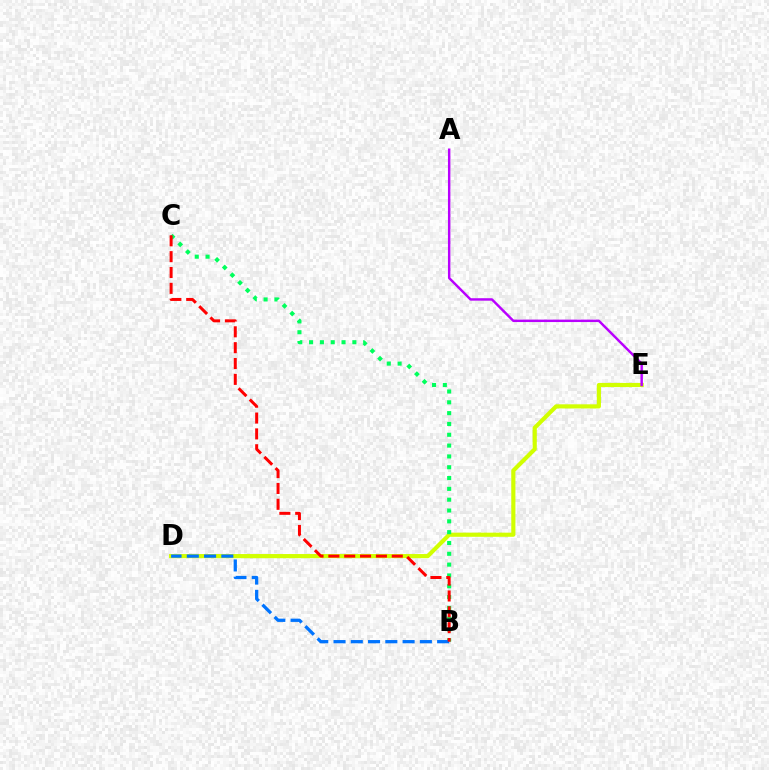{('D', 'E'): [{'color': '#d1ff00', 'line_style': 'solid', 'thickness': 2.98}], ('A', 'E'): [{'color': '#b900ff', 'line_style': 'solid', 'thickness': 1.75}], ('B', 'C'): [{'color': '#00ff5c', 'line_style': 'dotted', 'thickness': 2.94}, {'color': '#ff0000', 'line_style': 'dashed', 'thickness': 2.15}], ('B', 'D'): [{'color': '#0074ff', 'line_style': 'dashed', 'thickness': 2.35}]}